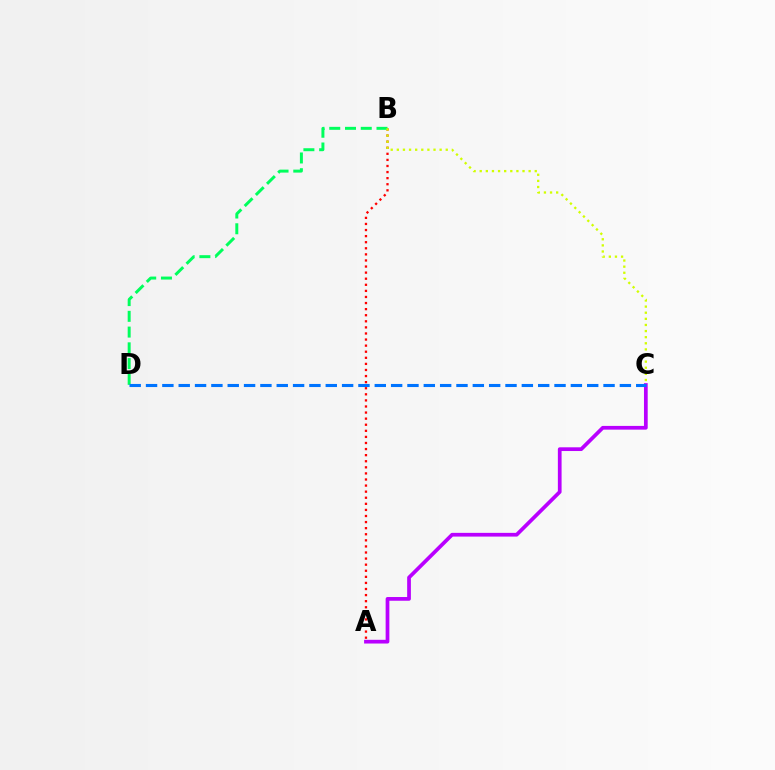{('A', 'B'): [{'color': '#ff0000', 'line_style': 'dotted', 'thickness': 1.65}], ('B', 'D'): [{'color': '#00ff5c', 'line_style': 'dashed', 'thickness': 2.14}], ('B', 'C'): [{'color': '#d1ff00', 'line_style': 'dotted', 'thickness': 1.66}], ('A', 'C'): [{'color': '#b900ff', 'line_style': 'solid', 'thickness': 2.68}], ('C', 'D'): [{'color': '#0074ff', 'line_style': 'dashed', 'thickness': 2.22}]}